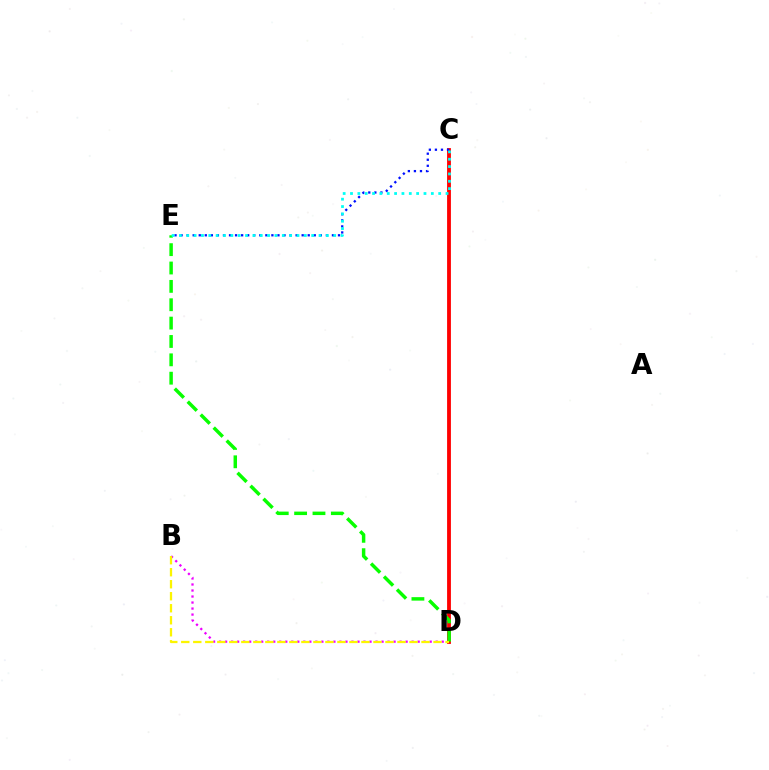{('C', 'D'): [{'color': '#ff0000', 'line_style': 'solid', 'thickness': 2.75}], ('B', 'D'): [{'color': '#ee00ff', 'line_style': 'dotted', 'thickness': 1.63}, {'color': '#fcf500', 'line_style': 'dashed', 'thickness': 1.63}], ('C', 'E'): [{'color': '#0010ff', 'line_style': 'dotted', 'thickness': 1.64}, {'color': '#00fff6', 'line_style': 'dotted', 'thickness': 2.0}], ('D', 'E'): [{'color': '#08ff00', 'line_style': 'dashed', 'thickness': 2.49}]}